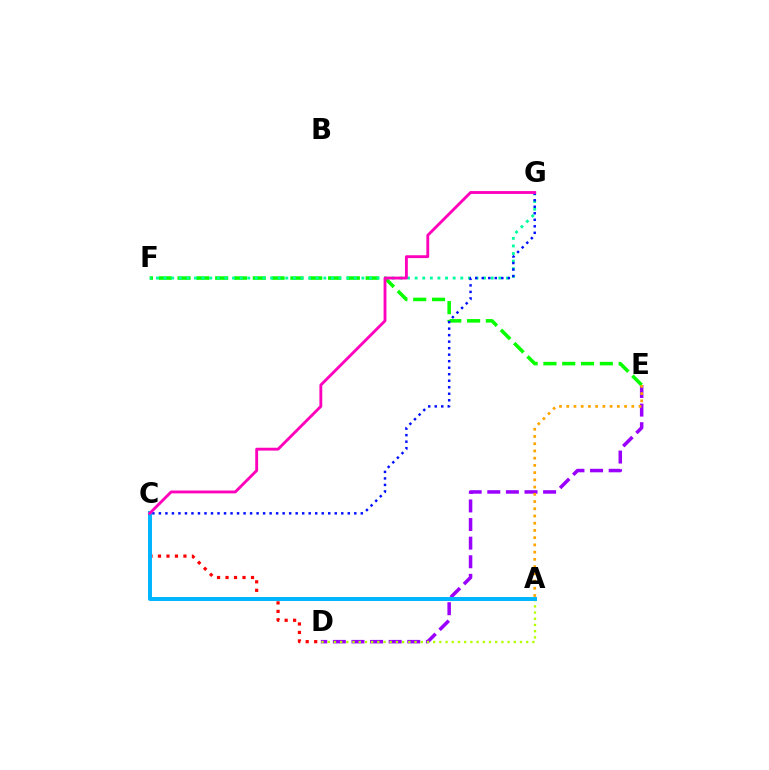{('D', 'E'): [{'color': '#9b00ff', 'line_style': 'dashed', 'thickness': 2.53}], ('E', 'F'): [{'color': '#08ff00', 'line_style': 'dashed', 'thickness': 2.56}], ('A', 'D'): [{'color': '#b3ff00', 'line_style': 'dotted', 'thickness': 1.69}], ('C', 'D'): [{'color': '#ff0000', 'line_style': 'dotted', 'thickness': 2.31}], ('A', 'C'): [{'color': '#00b5ff', 'line_style': 'solid', 'thickness': 2.85}], ('F', 'G'): [{'color': '#00ff9d', 'line_style': 'dotted', 'thickness': 2.07}], ('C', 'G'): [{'color': '#0010ff', 'line_style': 'dotted', 'thickness': 1.77}, {'color': '#ff00bd', 'line_style': 'solid', 'thickness': 2.05}], ('A', 'E'): [{'color': '#ffa500', 'line_style': 'dotted', 'thickness': 1.96}]}